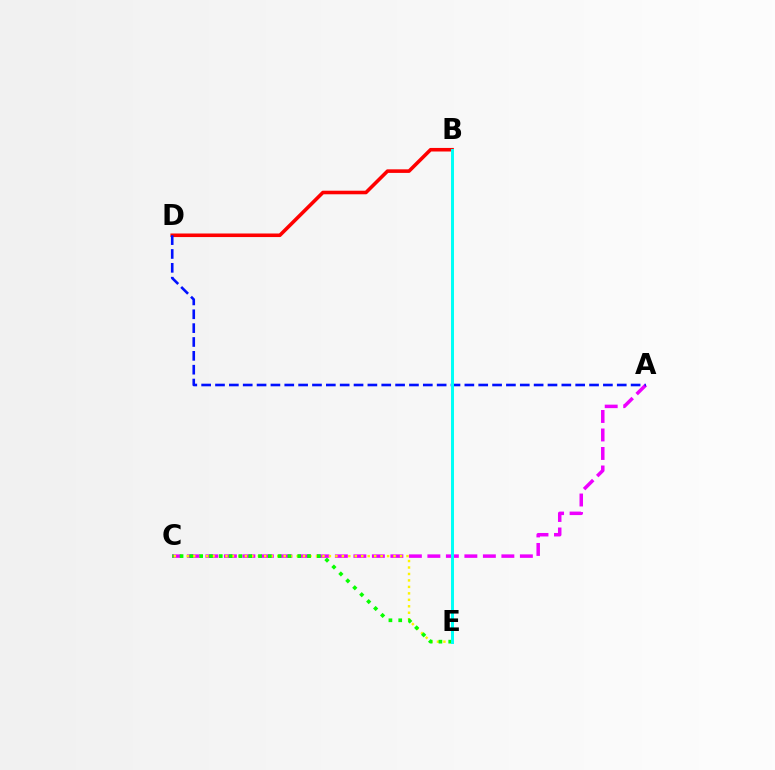{('A', 'C'): [{'color': '#ee00ff', 'line_style': 'dashed', 'thickness': 2.51}], ('C', 'E'): [{'color': '#fcf500', 'line_style': 'dotted', 'thickness': 1.76}, {'color': '#08ff00', 'line_style': 'dotted', 'thickness': 2.66}], ('B', 'D'): [{'color': '#ff0000', 'line_style': 'solid', 'thickness': 2.57}], ('A', 'D'): [{'color': '#0010ff', 'line_style': 'dashed', 'thickness': 1.88}], ('B', 'E'): [{'color': '#00fff6', 'line_style': 'solid', 'thickness': 2.15}]}